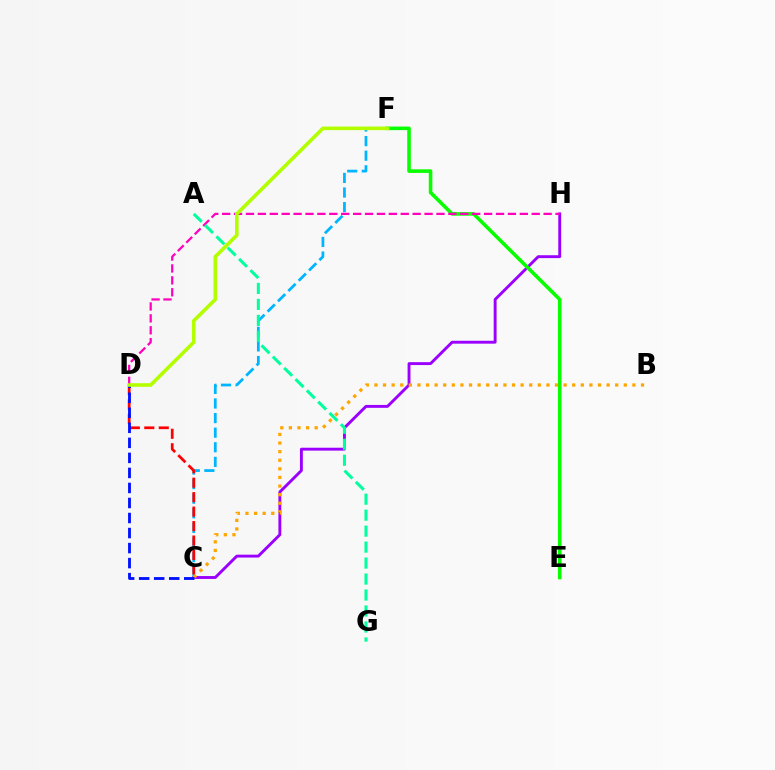{('C', 'F'): [{'color': '#00b5ff', 'line_style': 'dashed', 'thickness': 1.98}], ('C', 'H'): [{'color': '#9b00ff', 'line_style': 'solid', 'thickness': 2.08}], ('C', 'D'): [{'color': '#ff0000', 'line_style': 'dashed', 'thickness': 1.96}, {'color': '#0010ff', 'line_style': 'dashed', 'thickness': 2.04}], ('E', 'F'): [{'color': '#08ff00', 'line_style': 'solid', 'thickness': 2.58}], ('B', 'C'): [{'color': '#ffa500', 'line_style': 'dotted', 'thickness': 2.34}], ('D', 'H'): [{'color': '#ff00bd', 'line_style': 'dashed', 'thickness': 1.62}], ('A', 'G'): [{'color': '#00ff9d', 'line_style': 'dashed', 'thickness': 2.17}], ('D', 'F'): [{'color': '#b3ff00', 'line_style': 'solid', 'thickness': 2.59}]}